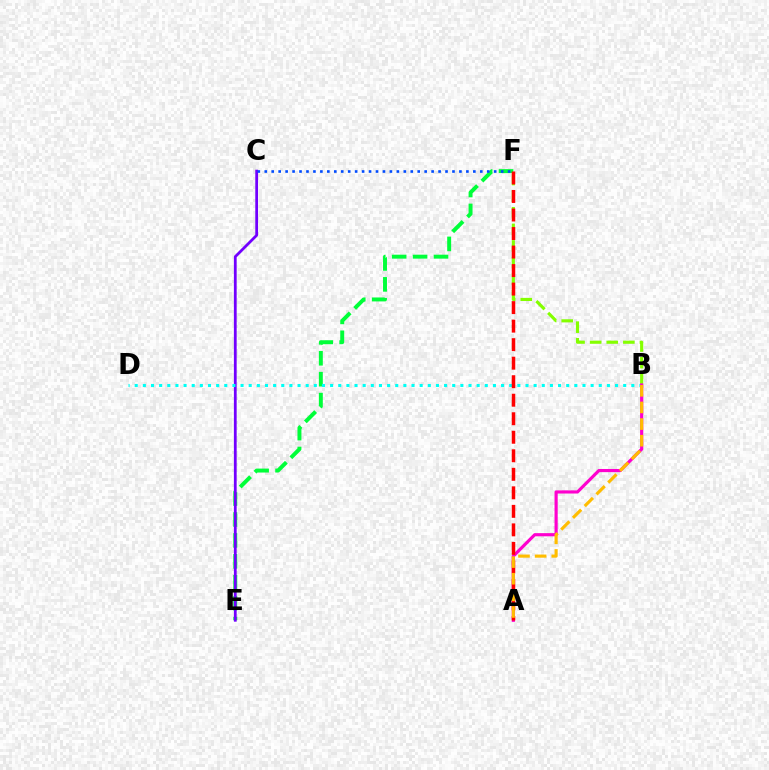{('E', 'F'): [{'color': '#00ff39', 'line_style': 'dashed', 'thickness': 2.84}], ('C', 'E'): [{'color': '#7200ff', 'line_style': 'solid', 'thickness': 2.0}], ('C', 'F'): [{'color': '#004bff', 'line_style': 'dotted', 'thickness': 1.89}], ('B', 'F'): [{'color': '#84ff00', 'line_style': 'dashed', 'thickness': 2.26}], ('B', 'D'): [{'color': '#00fff6', 'line_style': 'dotted', 'thickness': 2.21}], ('A', 'B'): [{'color': '#ff00cf', 'line_style': 'solid', 'thickness': 2.28}, {'color': '#ffbd00', 'line_style': 'dashed', 'thickness': 2.26}], ('A', 'F'): [{'color': '#ff0000', 'line_style': 'dashed', 'thickness': 2.52}]}